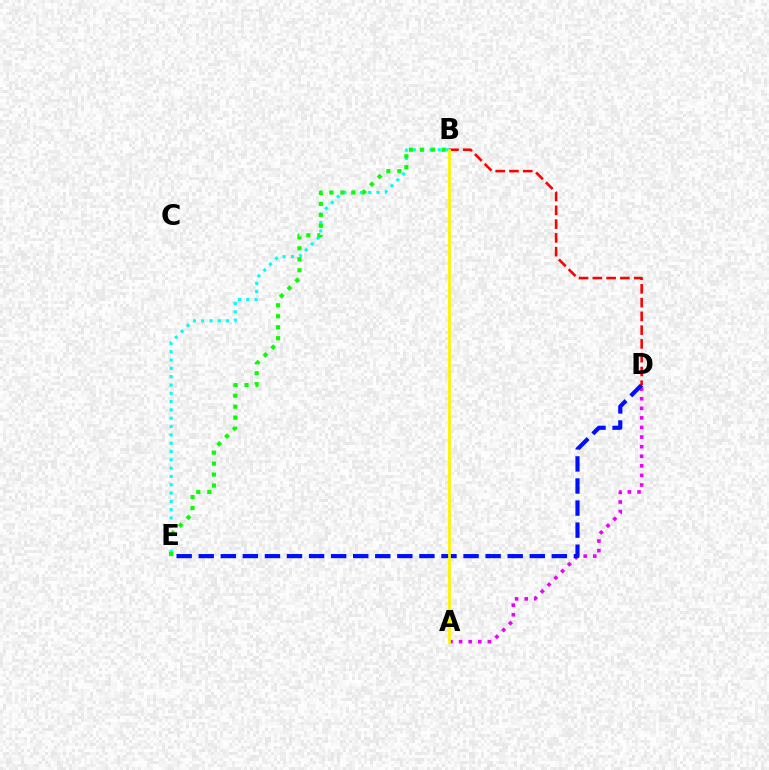{('A', 'D'): [{'color': '#ee00ff', 'line_style': 'dotted', 'thickness': 2.61}], ('D', 'E'): [{'color': '#0010ff', 'line_style': 'dashed', 'thickness': 3.0}], ('B', 'E'): [{'color': '#00fff6', 'line_style': 'dotted', 'thickness': 2.26}, {'color': '#08ff00', 'line_style': 'dotted', 'thickness': 2.98}], ('B', 'D'): [{'color': '#ff0000', 'line_style': 'dashed', 'thickness': 1.87}], ('A', 'B'): [{'color': '#fcf500', 'line_style': 'solid', 'thickness': 2.0}]}